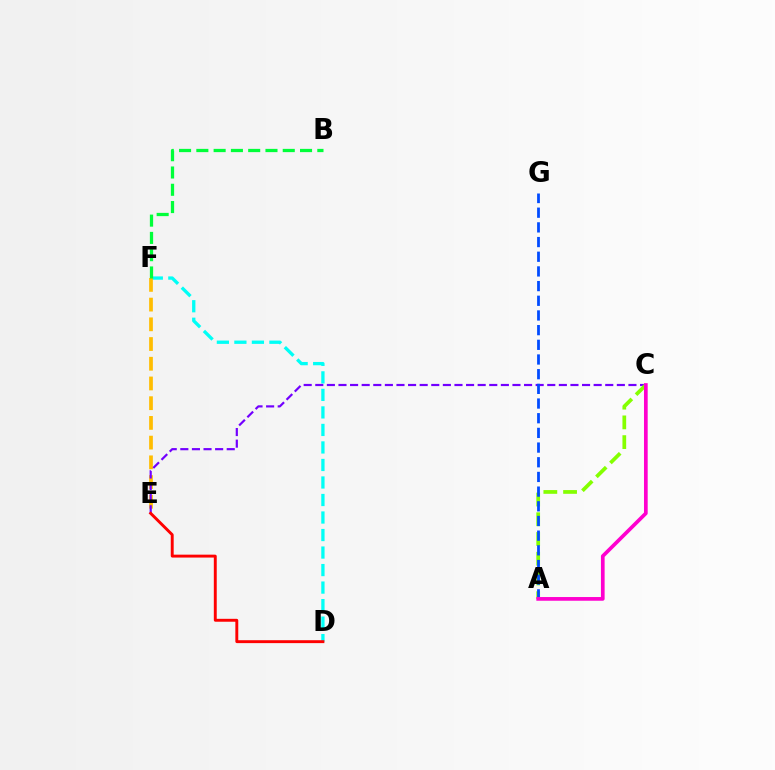{('D', 'F'): [{'color': '#00fff6', 'line_style': 'dashed', 'thickness': 2.38}], ('E', 'F'): [{'color': '#ffbd00', 'line_style': 'dashed', 'thickness': 2.68}], ('B', 'F'): [{'color': '#00ff39', 'line_style': 'dashed', 'thickness': 2.35}], ('C', 'E'): [{'color': '#7200ff', 'line_style': 'dashed', 'thickness': 1.58}], ('A', 'C'): [{'color': '#84ff00', 'line_style': 'dashed', 'thickness': 2.68}, {'color': '#ff00cf', 'line_style': 'solid', 'thickness': 2.66}], ('A', 'G'): [{'color': '#004bff', 'line_style': 'dashed', 'thickness': 1.99}], ('D', 'E'): [{'color': '#ff0000', 'line_style': 'solid', 'thickness': 2.1}]}